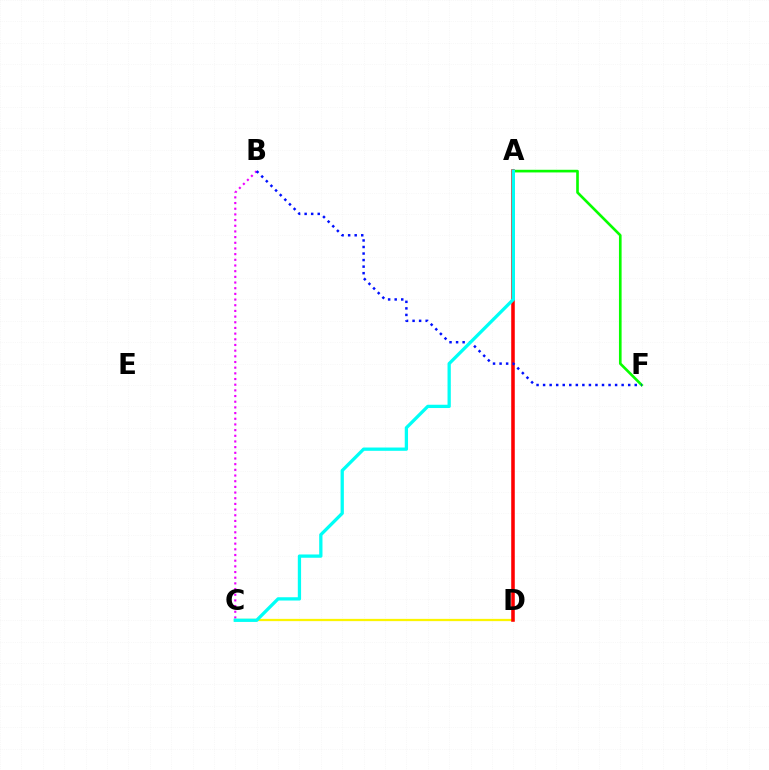{('C', 'D'): [{'color': '#fcf500', 'line_style': 'solid', 'thickness': 1.63}], ('A', 'F'): [{'color': '#08ff00', 'line_style': 'solid', 'thickness': 1.91}], ('A', 'D'): [{'color': '#ff0000', 'line_style': 'solid', 'thickness': 2.56}], ('B', 'C'): [{'color': '#ee00ff', 'line_style': 'dotted', 'thickness': 1.54}], ('B', 'F'): [{'color': '#0010ff', 'line_style': 'dotted', 'thickness': 1.78}], ('A', 'C'): [{'color': '#00fff6', 'line_style': 'solid', 'thickness': 2.36}]}